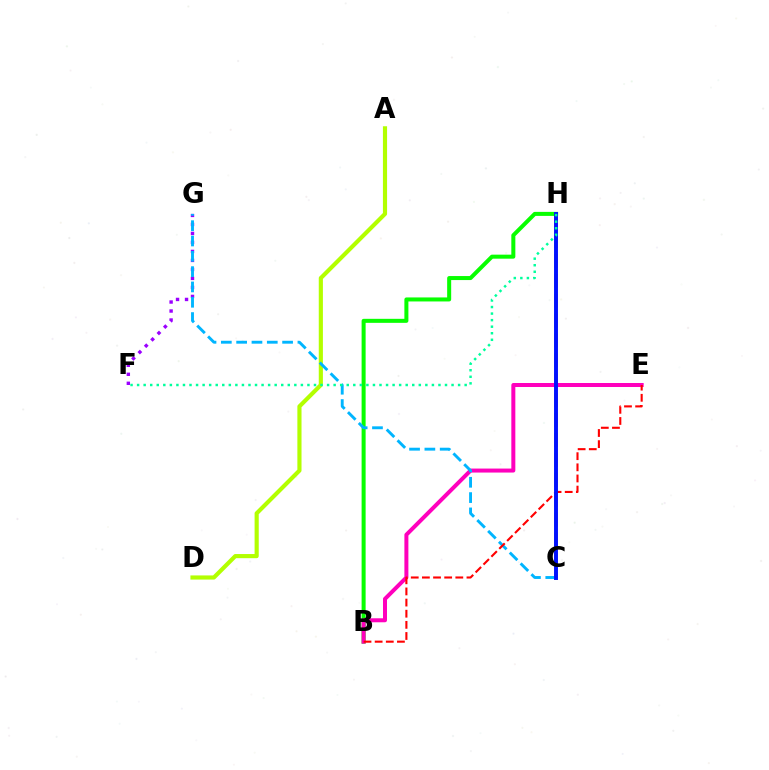{('A', 'D'): [{'color': '#b3ff00', 'line_style': 'solid', 'thickness': 2.98}], ('B', 'H'): [{'color': '#08ff00', 'line_style': 'solid', 'thickness': 2.89}], ('F', 'G'): [{'color': '#9b00ff', 'line_style': 'dotted', 'thickness': 2.45}], ('C', 'H'): [{'color': '#ffa500', 'line_style': 'dashed', 'thickness': 2.71}, {'color': '#0010ff', 'line_style': 'solid', 'thickness': 2.83}], ('B', 'E'): [{'color': '#ff00bd', 'line_style': 'solid', 'thickness': 2.88}, {'color': '#ff0000', 'line_style': 'dashed', 'thickness': 1.51}], ('C', 'G'): [{'color': '#00b5ff', 'line_style': 'dashed', 'thickness': 2.08}], ('F', 'H'): [{'color': '#00ff9d', 'line_style': 'dotted', 'thickness': 1.78}]}